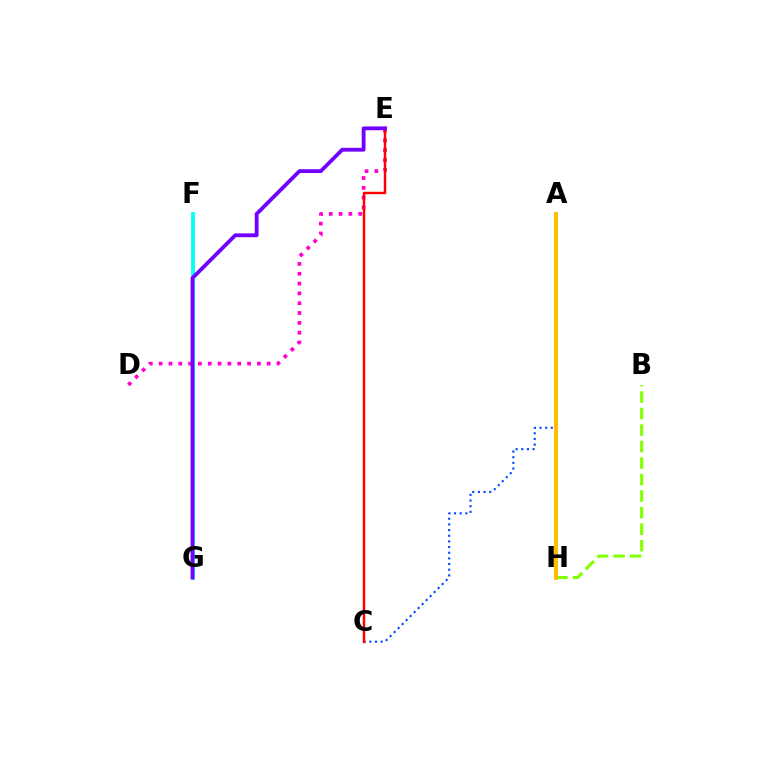{('A', 'C'): [{'color': '#004bff', 'line_style': 'dotted', 'thickness': 1.54}], ('B', 'H'): [{'color': '#84ff00', 'line_style': 'dashed', 'thickness': 2.24}], ('D', 'E'): [{'color': '#ff00cf', 'line_style': 'dotted', 'thickness': 2.67}], ('F', 'G'): [{'color': '#00fff6', 'line_style': 'solid', 'thickness': 2.71}], ('A', 'H'): [{'color': '#00ff39', 'line_style': 'dashed', 'thickness': 1.96}, {'color': '#ffbd00', 'line_style': 'solid', 'thickness': 2.82}], ('C', 'E'): [{'color': '#ff0000', 'line_style': 'solid', 'thickness': 1.77}], ('E', 'G'): [{'color': '#7200ff', 'line_style': 'solid', 'thickness': 2.75}]}